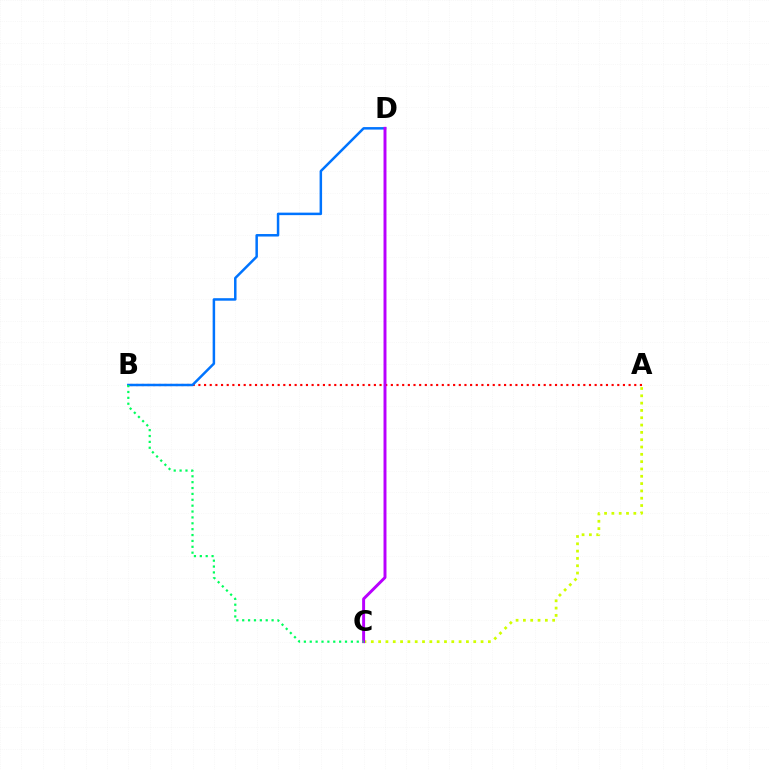{('A', 'B'): [{'color': '#ff0000', 'line_style': 'dotted', 'thickness': 1.54}], ('B', 'D'): [{'color': '#0074ff', 'line_style': 'solid', 'thickness': 1.8}], ('A', 'C'): [{'color': '#d1ff00', 'line_style': 'dotted', 'thickness': 1.99}], ('C', 'D'): [{'color': '#b900ff', 'line_style': 'solid', 'thickness': 2.12}], ('B', 'C'): [{'color': '#00ff5c', 'line_style': 'dotted', 'thickness': 1.6}]}